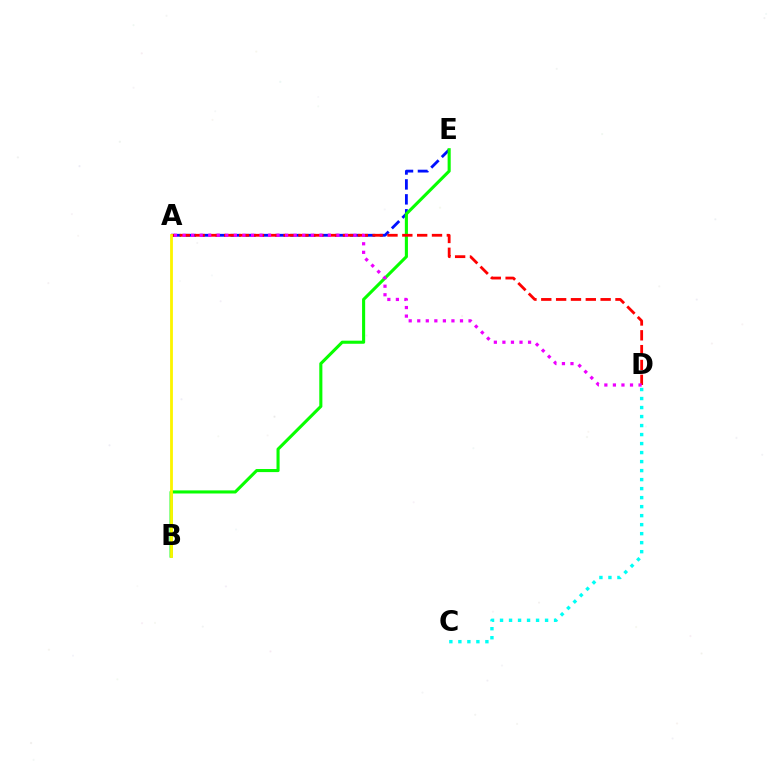{('C', 'D'): [{'color': '#00fff6', 'line_style': 'dotted', 'thickness': 2.45}], ('A', 'E'): [{'color': '#0010ff', 'line_style': 'dashed', 'thickness': 2.03}], ('B', 'E'): [{'color': '#08ff00', 'line_style': 'solid', 'thickness': 2.22}], ('A', 'D'): [{'color': '#ff0000', 'line_style': 'dashed', 'thickness': 2.02}, {'color': '#ee00ff', 'line_style': 'dotted', 'thickness': 2.32}], ('A', 'B'): [{'color': '#fcf500', 'line_style': 'solid', 'thickness': 2.02}]}